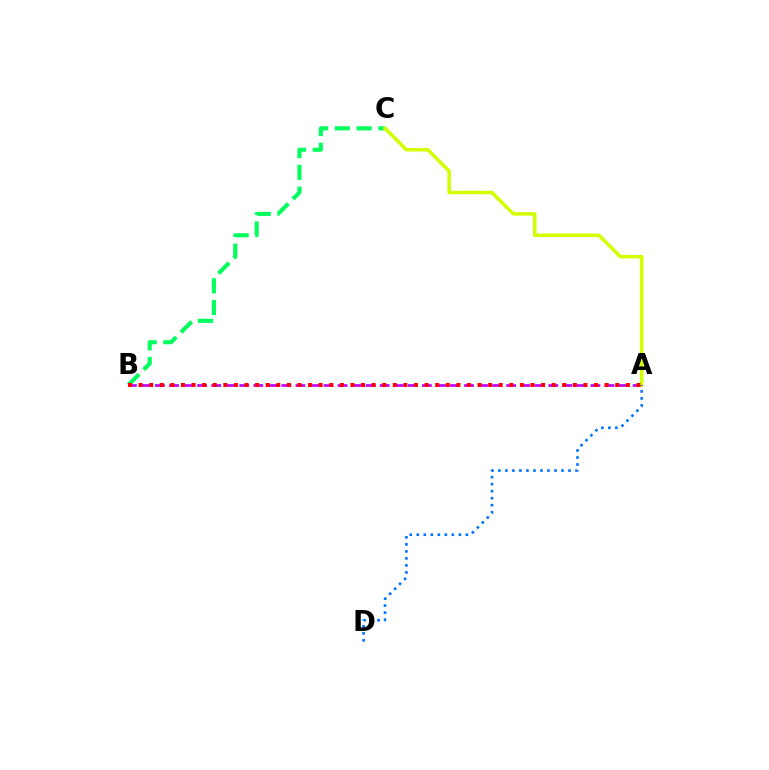{('B', 'C'): [{'color': '#00ff5c', 'line_style': 'dashed', 'thickness': 2.95}], ('A', 'B'): [{'color': '#b900ff', 'line_style': 'dashed', 'thickness': 1.91}, {'color': '#ff0000', 'line_style': 'dotted', 'thickness': 2.88}], ('A', 'C'): [{'color': '#d1ff00', 'line_style': 'solid', 'thickness': 2.55}], ('A', 'D'): [{'color': '#0074ff', 'line_style': 'dotted', 'thickness': 1.91}]}